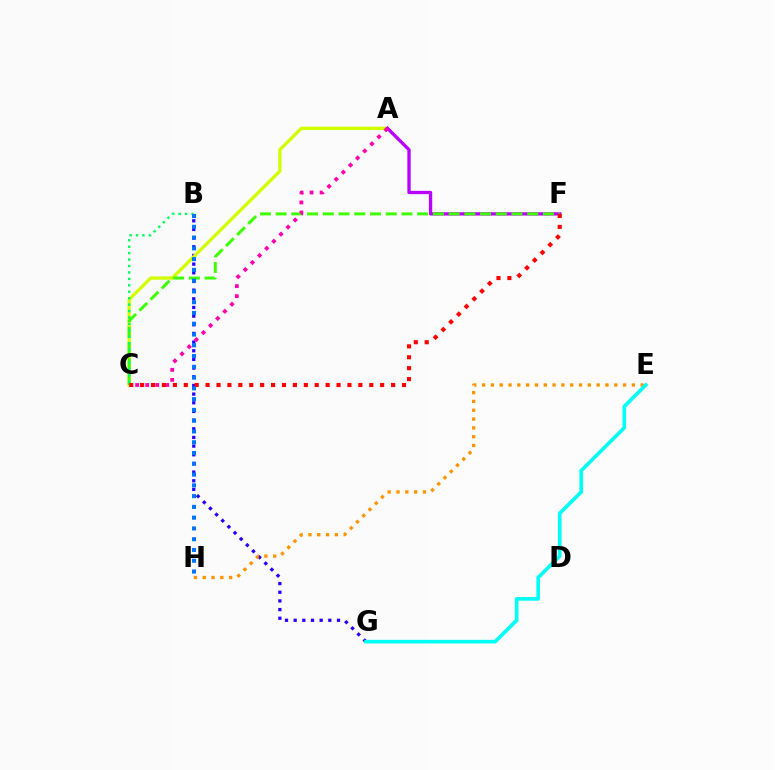{('B', 'G'): [{'color': '#2500ff', 'line_style': 'dotted', 'thickness': 2.35}], ('A', 'C'): [{'color': '#d1ff00', 'line_style': 'solid', 'thickness': 2.37}, {'color': '#ff00ac', 'line_style': 'dotted', 'thickness': 2.73}], ('E', 'H'): [{'color': '#ff9400', 'line_style': 'dotted', 'thickness': 2.39}], ('A', 'F'): [{'color': '#b900ff', 'line_style': 'solid', 'thickness': 2.38}], ('C', 'F'): [{'color': '#3dff00', 'line_style': 'dashed', 'thickness': 2.14}, {'color': '#ff0000', 'line_style': 'dotted', 'thickness': 2.96}], ('E', 'G'): [{'color': '#00fff6', 'line_style': 'solid', 'thickness': 2.62}], ('B', 'C'): [{'color': '#00ff5c', 'line_style': 'dotted', 'thickness': 1.75}], ('B', 'H'): [{'color': '#0074ff', 'line_style': 'dotted', 'thickness': 2.93}]}